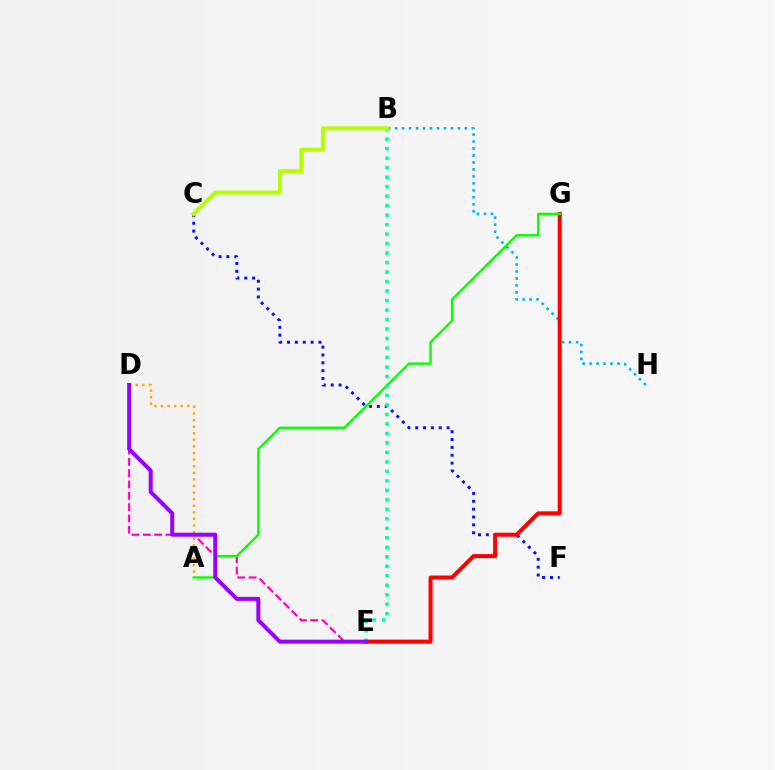{('C', 'F'): [{'color': '#0010ff', 'line_style': 'dotted', 'thickness': 2.14}], ('D', 'E'): [{'color': '#ff00bd', 'line_style': 'dashed', 'thickness': 1.54}, {'color': '#9b00ff', 'line_style': 'solid', 'thickness': 2.89}], ('B', 'H'): [{'color': '#00b5ff', 'line_style': 'dotted', 'thickness': 1.9}], ('A', 'D'): [{'color': '#ffa500', 'line_style': 'dotted', 'thickness': 1.79}], ('E', 'G'): [{'color': '#ff0000', 'line_style': 'solid', 'thickness': 2.89}], ('A', 'G'): [{'color': '#08ff00', 'line_style': 'solid', 'thickness': 1.74}], ('B', 'E'): [{'color': '#00ff9d', 'line_style': 'dotted', 'thickness': 2.58}], ('B', 'C'): [{'color': '#b3ff00', 'line_style': 'solid', 'thickness': 2.88}]}